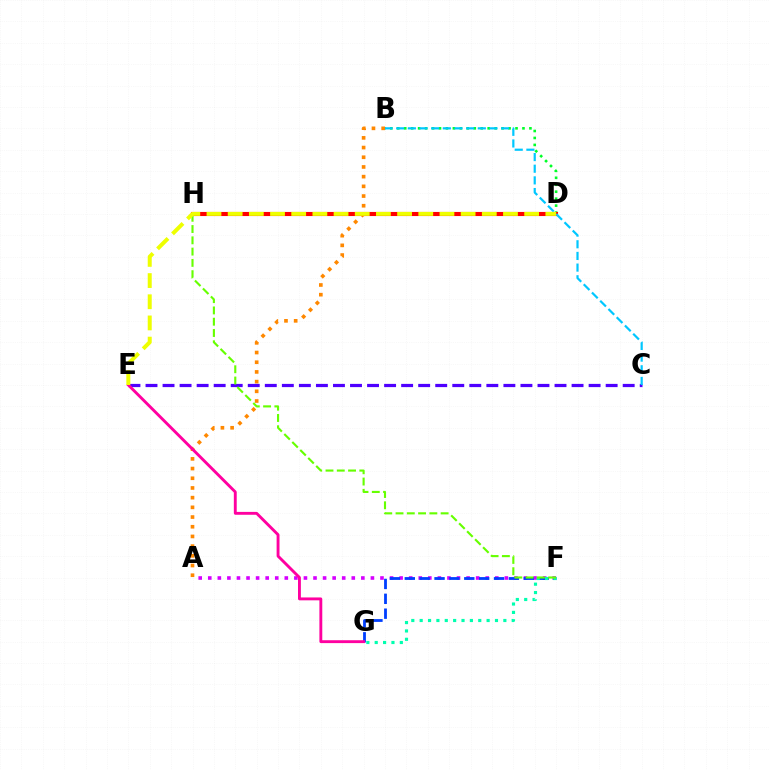{('A', 'F'): [{'color': '#d600ff', 'line_style': 'dotted', 'thickness': 2.6}], ('A', 'B'): [{'color': '#ff8800', 'line_style': 'dotted', 'thickness': 2.63}], ('C', 'E'): [{'color': '#4f00ff', 'line_style': 'dashed', 'thickness': 2.32}], ('F', 'G'): [{'color': '#003fff', 'line_style': 'dashed', 'thickness': 2.02}, {'color': '#00ffaf', 'line_style': 'dotted', 'thickness': 2.27}], ('B', 'D'): [{'color': '#00ff27', 'line_style': 'dotted', 'thickness': 1.89}], ('D', 'H'): [{'color': '#ff0000', 'line_style': 'solid', 'thickness': 2.96}], ('F', 'H'): [{'color': '#66ff00', 'line_style': 'dashed', 'thickness': 1.53}], ('B', 'C'): [{'color': '#00c7ff', 'line_style': 'dashed', 'thickness': 1.58}], ('E', 'G'): [{'color': '#ff00a0', 'line_style': 'solid', 'thickness': 2.07}], ('D', 'E'): [{'color': '#eeff00', 'line_style': 'dashed', 'thickness': 2.88}]}